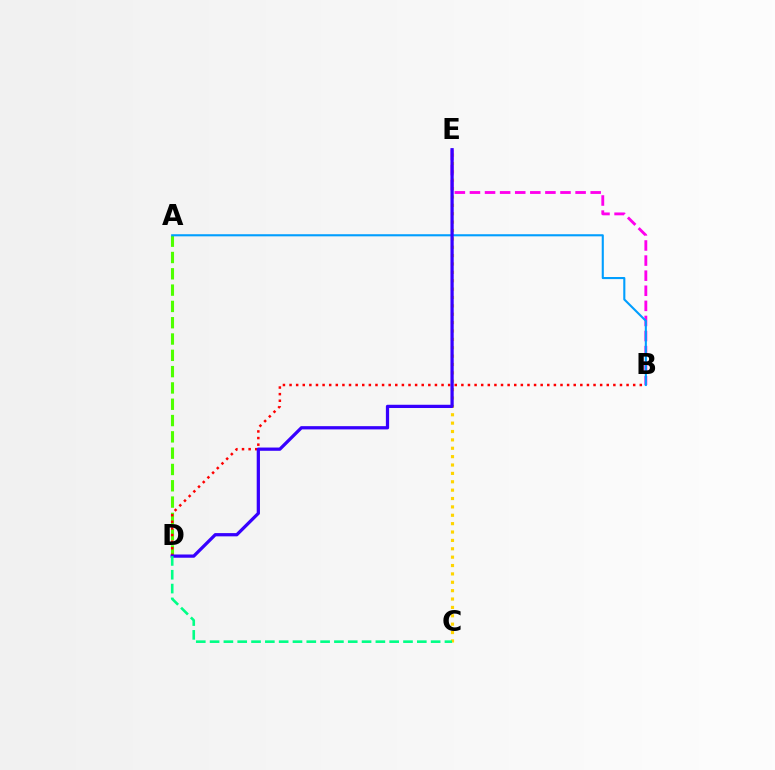{('C', 'E'): [{'color': '#ffd500', 'line_style': 'dotted', 'thickness': 2.28}], ('B', 'E'): [{'color': '#ff00ed', 'line_style': 'dashed', 'thickness': 2.05}], ('A', 'D'): [{'color': '#4fff00', 'line_style': 'dashed', 'thickness': 2.22}], ('A', 'B'): [{'color': '#009eff', 'line_style': 'solid', 'thickness': 1.51}], ('B', 'D'): [{'color': '#ff0000', 'line_style': 'dotted', 'thickness': 1.8}], ('D', 'E'): [{'color': '#3700ff', 'line_style': 'solid', 'thickness': 2.34}], ('C', 'D'): [{'color': '#00ff86', 'line_style': 'dashed', 'thickness': 1.88}]}